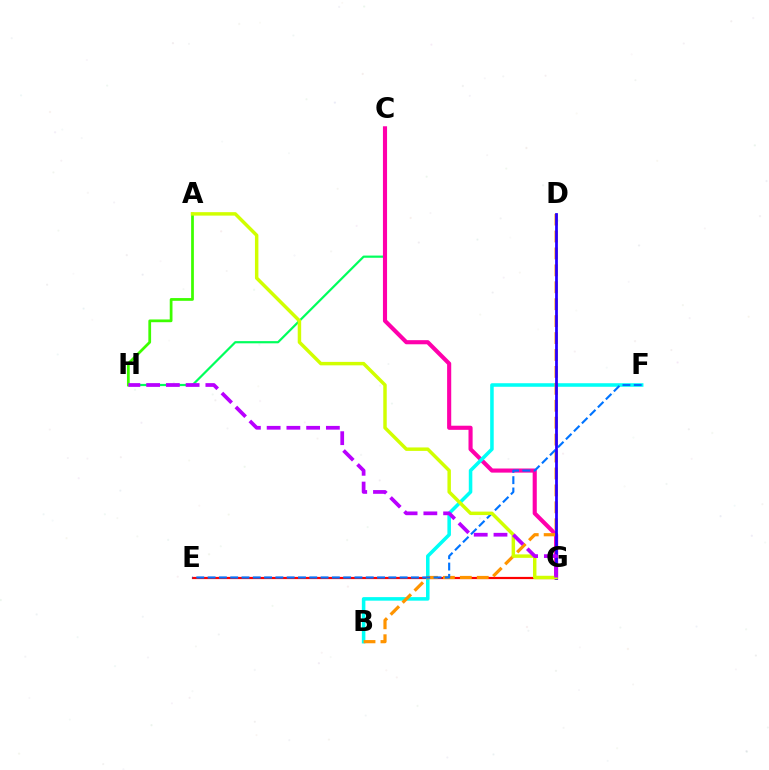{('E', 'G'): [{'color': '#ff0000', 'line_style': 'solid', 'thickness': 1.59}], ('C', 'H'): [{'color': '#00ff5c', 'line_style': 'solid', 'thickness': 1.58}], ('C', 'G'): [{'color': '#ff00ac', 'line_style': 'solid', 'thickness': 2.96}], ('B', 'F'): [{'color': '#00fff6', 'line_style': 'solid', 'thickness': 2.55}], ('B', 'D'): [{'color': '#ff9400', 'line_style': 'dashed', 'thickness': 2.3}], ('E', 'F'): [{'color': '#0074ff', 'line_style': 'dashed', 'thickness': 1.53}], ('A', 'H'): [{'color': '#3dff00', 'line_style': 'solid', 'thickness': 1.98}], ('D', 'G'): [{'color': '#2500ff', 'line_style': 'solid', 'thickness': 1.98}], ('A', 'G'): [{'color': '#d1ff00', 'line_style': 'solid', 'thickness': 2.49}], ('G', 'H'): [{'color': '#b900ff', 'line_style': 'dashed', 'thickness': 2.68}]}